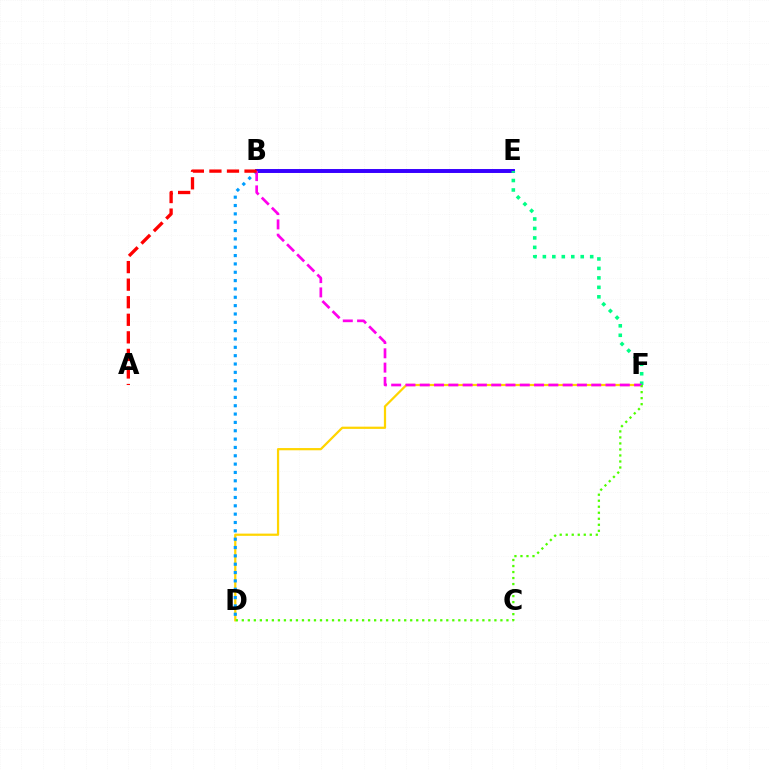{('D', 'F'): [{'color': '#ffd500', 'line_style': 'solid', 'thickness': 1.61}, {'color': '#4fff00', 'line_style': 'dotted', 'thickness': 1.63}], ('B', 'E'): [{'color': '#3700ff', 'line_style': 'solid', 'thickness': 2.83}], ('B', 'D'): [{'color': '#009eff', 'line_style': 'dotted', 'thickness': 2.27}], ('E', 'F'): [{'color': '#00ff86', 'line_style': 'dotted', 'thickness': 2.57}], ('B', 'F'): [{'color': '#ff00ed', 'line_style': 'dashed', 'thickness': 1.94}], ('A', 'B'): [{'color': '#ff0000', 'line_style': 'dashed', 'thickness': 2.39}]}